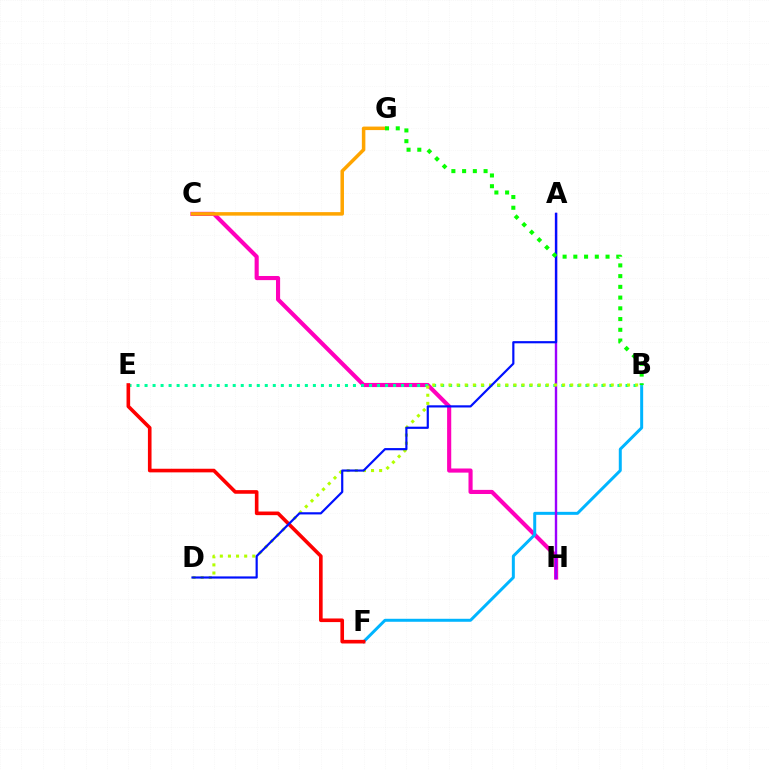{('C', 'H'): [{'color': '#ff00bd', 'line_style': 'solid', 'thickness': 2.97}], ('C', 'G'): [{'color': '#ffa500', 'line_style': 'solid', 'thickness': 2.53}], ('B', 'F'): [{'color': '#00b5ff', 'line_style': 'solid', 'thickness': 2.15}], ('B', 'E'): [{'color': '#00ff9d', 'line_style': 'dotted', 'thickness': 2.18}], ('A', 'H'): [{'color': '#9b00ff', 'line_style': 'solid', 'thickness': 1.72}], ('B', 'D'): [{'color': '#b3ff00', 'line_style': 'dotted', 'thickness': 2.2}], ('E', 'F'): [{'color': '#ff0000', 'line_style': 'solid', 'thickness': 2.61}], ('A', 'D'): [{'color': '#0010ff', 'line_style': 'solid', 'thickness': 1.57}], ('B', 'G'): [{'color': '#08ff00', 'line_style': 'dotted', 'thickness': 2.92}]}